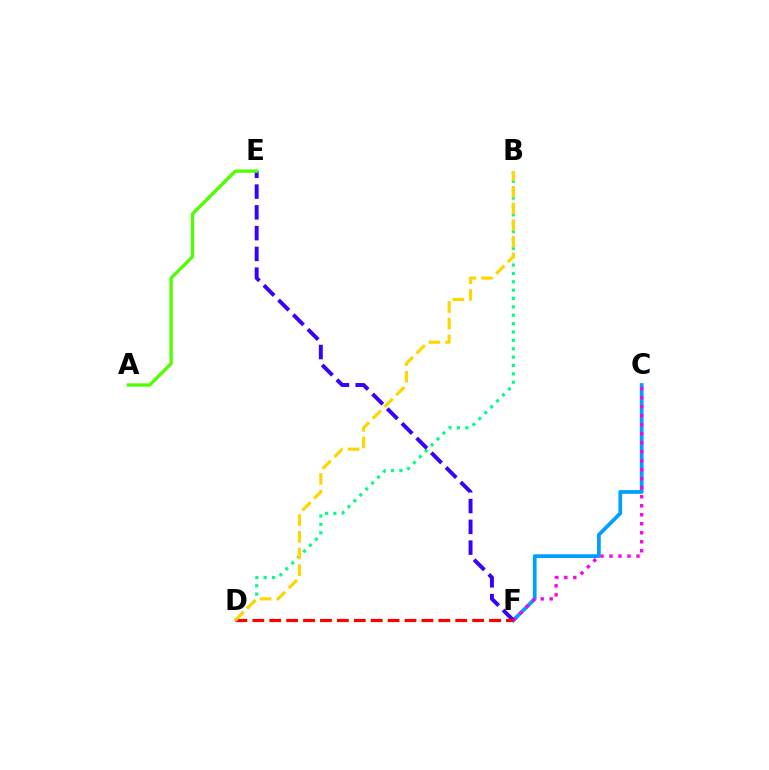{('B', 'D'): [{'color': '#00ff86', 'line_style': 'dotted', 'thickness': 2.27}, {'color': '#ffd500', 'line_style': 'dashed', 'thickness': 2.27}], ('C', 'F'): [{'color': '#009eff', 'line_style': 'solid', 'thickness': 2.69}, {'color': '#ff00ed', 'line_style': 'dotted', 'thickness': 2.45}], ('E', 'F'): [{'color': '#3700ff', 'line_style': 'dashed', 'thickness': 2.82}], ('D', 'F'): [{'color': '#ff0000', 'line_style': 'dashed', 'thickness': 2.3}], ('A', 'E'): [{'color': '#4fff00', 'line_style': 'solid', 'thickness': 2.38}]}